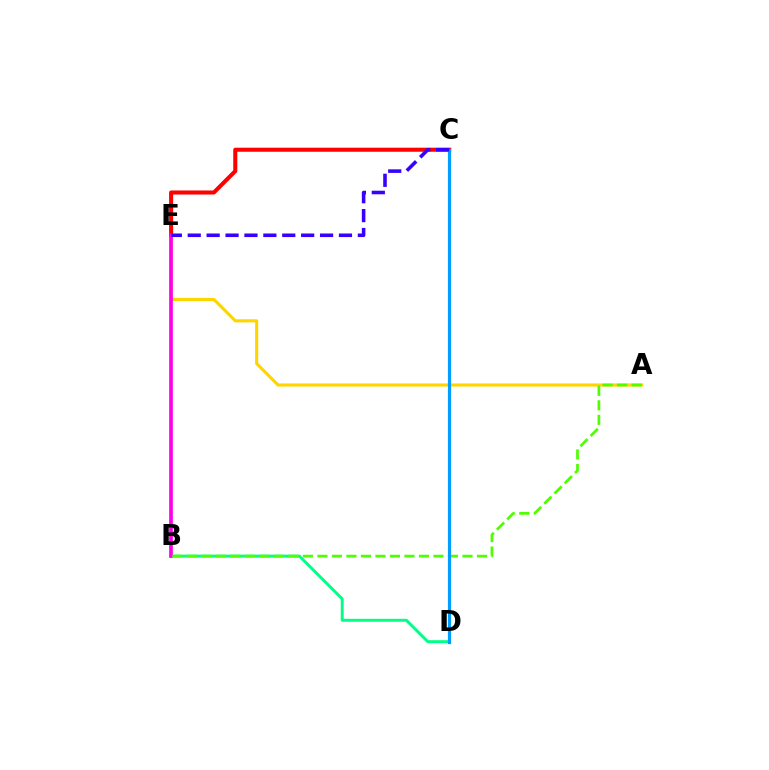{('A', 'E'): [{'color': '#ffd500', 'line_style': 'solid', 'thickness': 2.24}], ('B', 'D'): [{'color': '#00ff86', 'line_style': 'solid', 'thickness': 2.12}], ('C', 'E'): [{'color': '#ff0000', 'line_style': 'solid', 'thickness': 2.92}, {'color': '#3700ff', 'line_style': 'dashed', 'thickness': 2.57}], ('B', 'E'): [{'color': '#ff00ed', 'line_style': 'solid', 'thickness': 2.65}], ('A', 'B'): [{'color': '#4fff00', 'line_style': 'dashed', 'thickness': 1.97}], ('C', 'D'): [{'color': '#009eff', 'line_style': 'solid', 'thickness': 2.3}]}